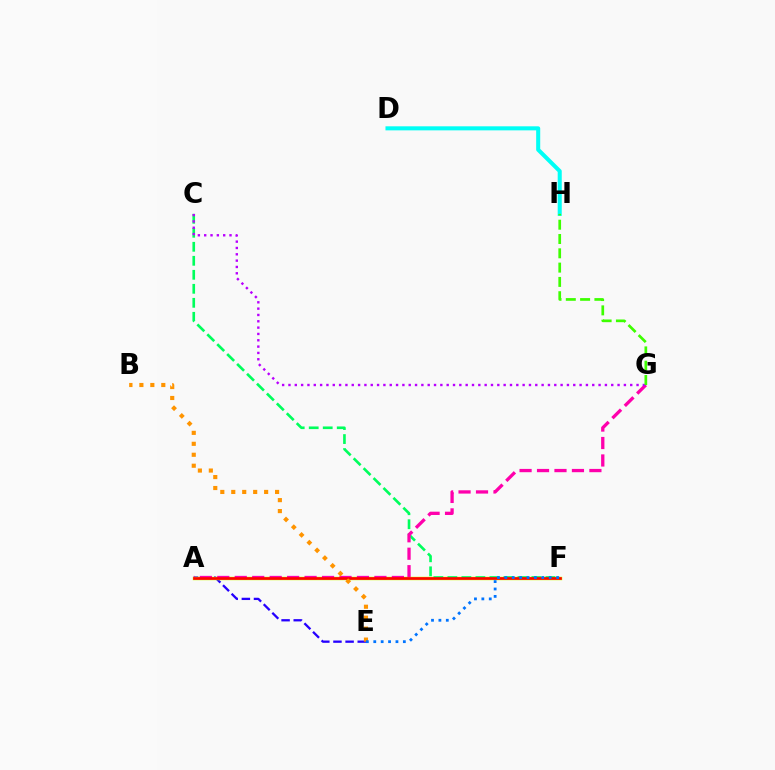{('A', 'E'): [{'color': '#2500ff', 'line_style': 'dashed', 'thickness': 1.65}], ('A', 'F'): [{'color': '#d1ff00', 'line_style': 'solid', 'thickness': 2.49}, {'color': '#ff0000', 'line_style': 'solid', 'thickness': 1.91}], ('C', 'F'): [{'color': '#00ff5c', 'line_style': 'dashed', 'thickness': 1.9}], ('A', 'G'): [{'color': '#ff00ac', 'line_style': 'dashed', 'thickness': 2.37}], ('D', 'H'): [{'color': '#00fff6', 'line_style': 'solid', 'thickness': 2.92}], ('B', 'E'): [{'color': '#ff9400', 'line_style': 'dotted', 'thickness': 2.98}], ('C', 'G'): [{'color': '#b900ff', 'line_style': 'dotted', 'thickness': 1.72}], ('G', 'H'): [{'color': '#3dff00', 'line_style': 'dashed', 'thickness': 1.94}], ('E', 'F'): [{'color': '#0074ff', 'line_style': 'dotted', 'thickness': 2.01}]}